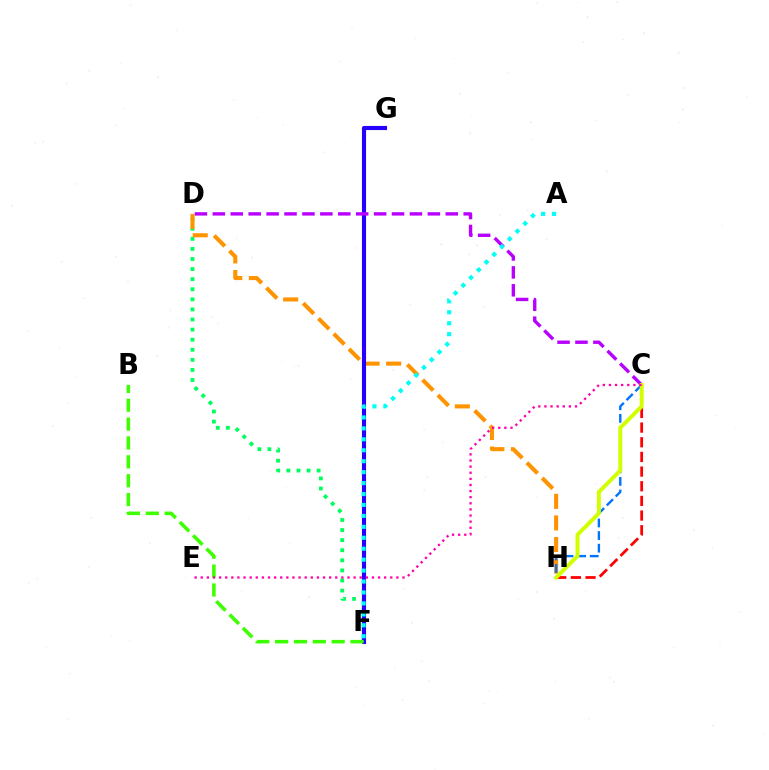{('D', 'F'): [{'color': '#00ff5c', 'line_style': 'dotted', 'thickness': 2.74}], ('C', 'H'): [{'color': '#ff0000', 'line_style': 'dashed', 'thickness': 1.99}, {'color': '#0074ff', 'line_style': 'dashed', 'thickness': 1.71}, {'color': '#d1ff00', 'line_style': 'solid', 'thickness': 2.83}], ('D', 'H'): [{'color': '#ff9400', 'line_style': 'dashed', 'thickness': 2.93}], ('F', 'G'): [{'color': '#2500ff', 'line_style': 'solid', 'thickness': 2.96}], ('C', 'D'): [{'color': '#b900ff', 'line_style': 'dashed', 'thickness': 2.43}], ('A', 'F'): [{'color': '#00fff6', 'line_style': 'dotted', 'thickness': 2.97}], ('B', 'F'): [{'color': '#3dff00', 'line_style': 'dashed', 'thickness': 2.56}], ('C', 'E'): [{'color': '#ff00ac', 'line_style': 'dotted', 'thickness': 1.66}]}